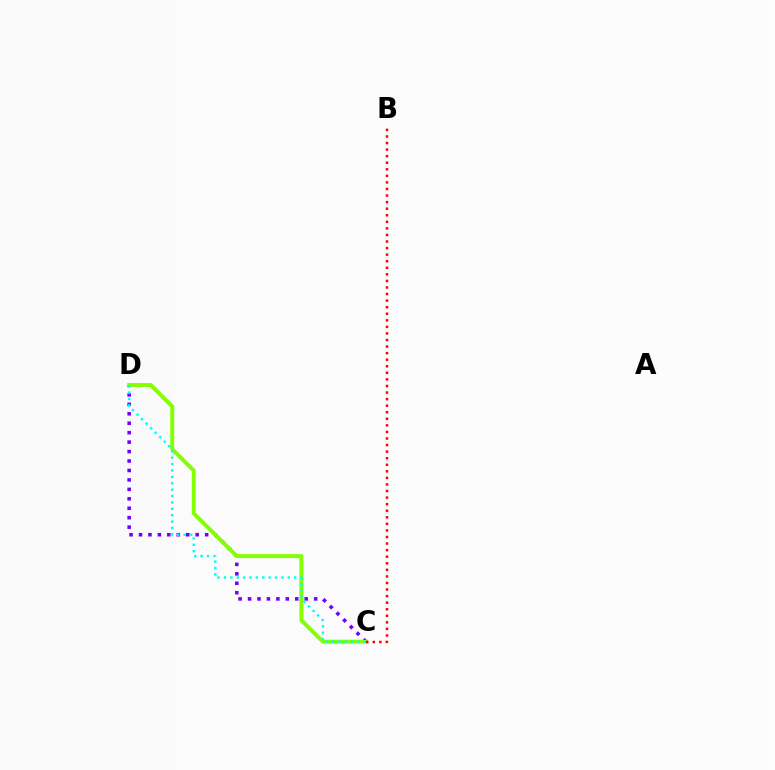{('C', 'D'): [{'color': '#7200ff', 'line_style': 'dotted', 'thickness': 2.57}, {'color': '#84ff00', 'line_style': 'solid', 'thickness': 2.84}, {'color': '#00fff6', 'line_style': 'dotted', 'thickness': 1.74}], ('B', 'C'): [{'color': '#ff0000', 'line_style': 'dotted', 'thickness': 1.78}]}